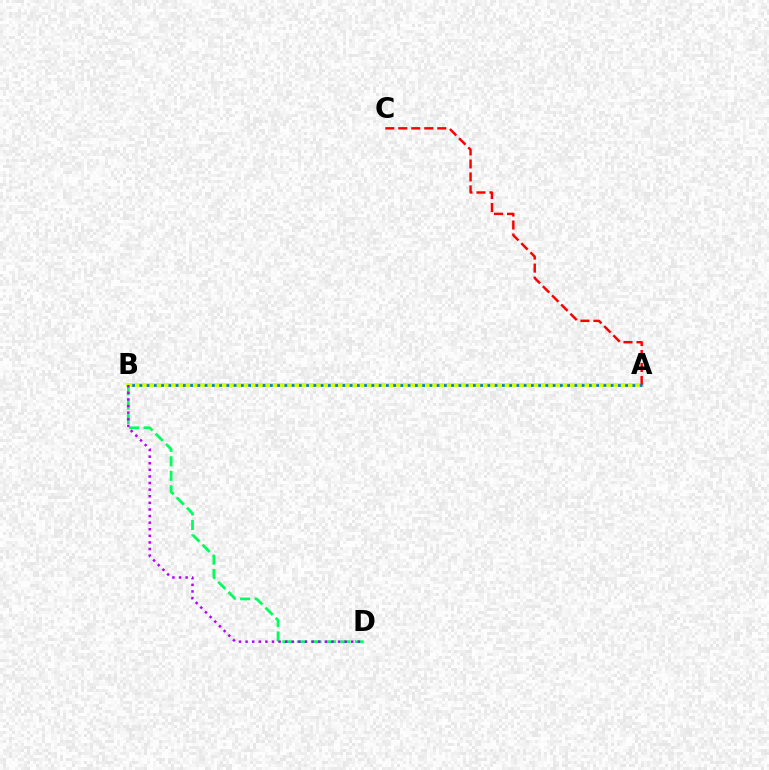{('B', 'D'): [{'color': '#00ff5c', 'line_style': 'dashed', 'thickness': 1.97}, {'color': '#b900ff', 'line_style': 'dotted', 'thickness': 1.79}], ('A', 'B'): [{'color': '#d1ff00', 'line_style': 'solid', 'thickness': 2.73}, {'color': '#0074ff', 'line_style': 'dotted', 'thickness': 1.97}], ('A', 'C'): [{'color': '#ff0000', 'line_style': 'dashed', 'thickness': 1.76}]}